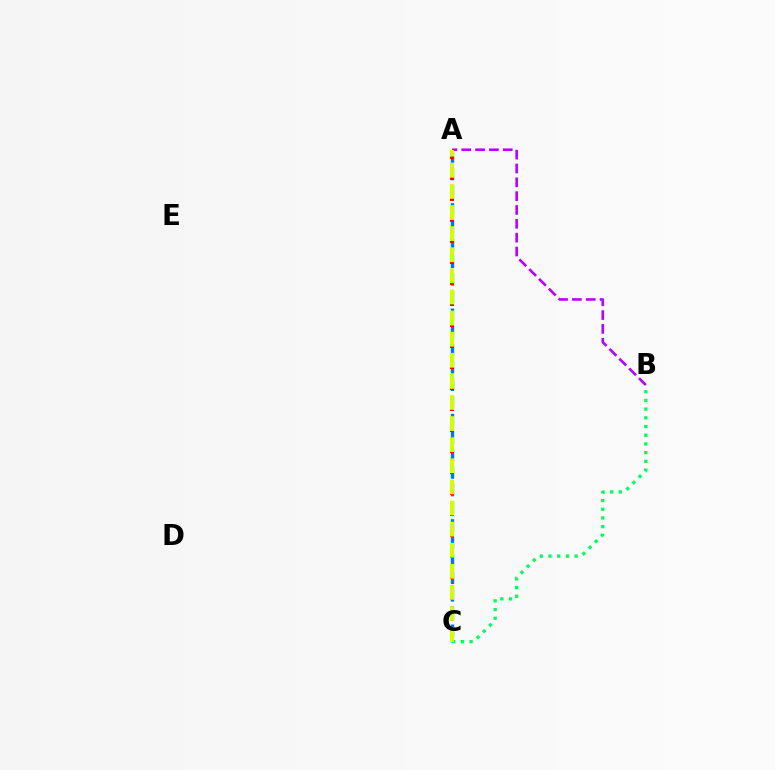{('A', 'B'): [{'color': '#b900ff', 'line_style': 'dashed', 'thickness': 1.88}], ('A', 'C'): [{'color': '#0074ff', 'line_style': 'dashed', 'thickness': 2.38}, {'color': '#ff0000', 'line_style': 'dashed', 'thickness': 2.85}, {'color': '#d1ff00', 'line_style': 'dashed', 'thickness': 2.87}], ('B', 'C'): [{'color': '#00ff5c', 'line_style': 'dotted', 'thickness': 2.37}]}